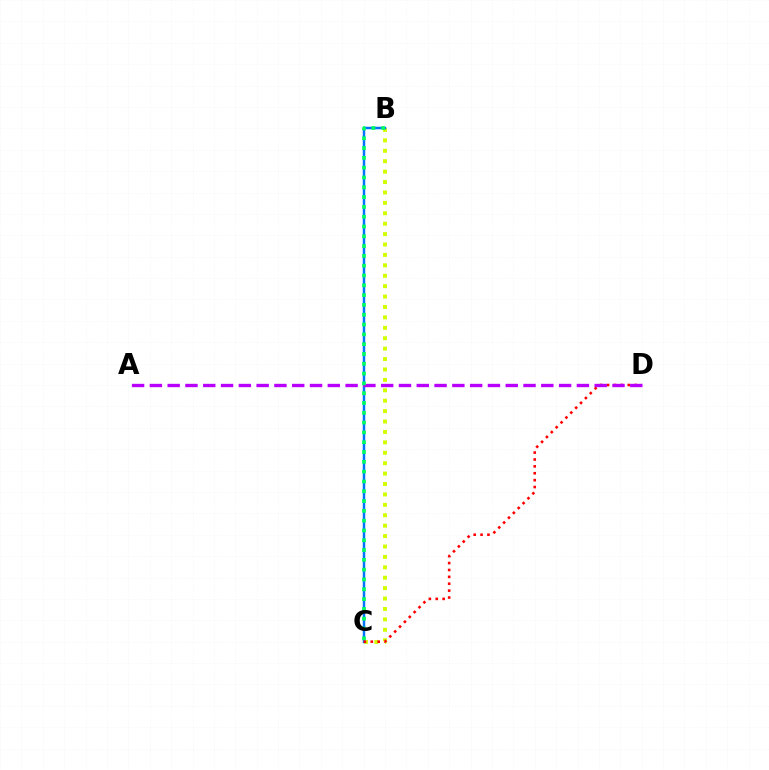{('B', 'C'): [{'color': '#d1ff00', 'line_style': 'dotted', 'thickness': 2.83}, {'color': '#0074ff', 'line_style': 'solid', 'thickness': 1.79}, {'color': '#00ff5c', 'line_style': 'dotted', 'thickness': 2.66}], ('C', 'D'): [{'color': '#ff0000', 'line_style': 'dotted', 'thickness': 1.87}], ('A', 'D'): [{'color': '#b900ff', 'line_style': 'dashed', 'thickness': 2.42}]}